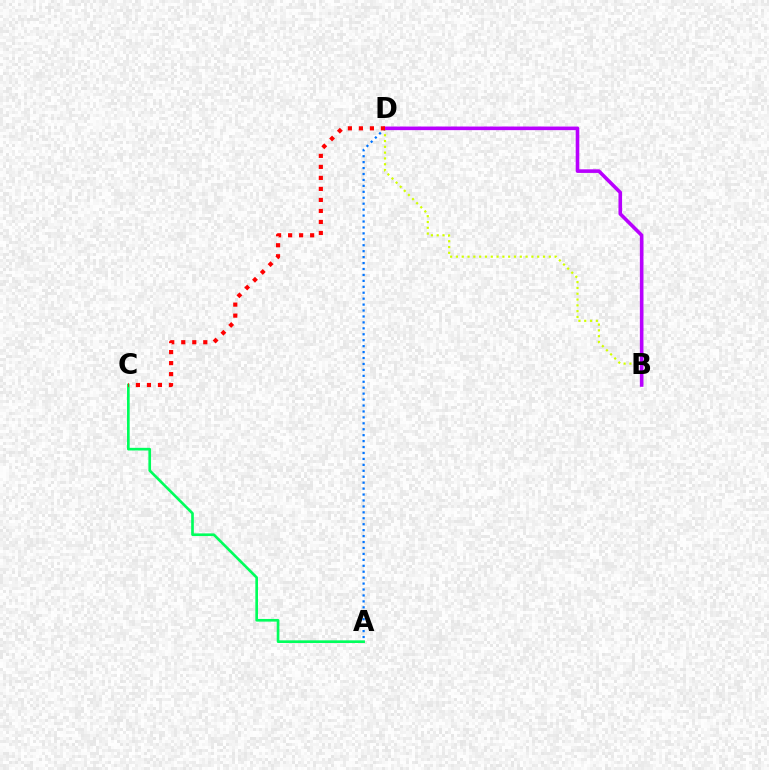{('B', 'D'): [{'color': '#d1ff00', 'line_style': 'dotted', 'thickness': 1.58}, {'color': '#b900ff', 'line_style': 'solid', 'thickness': 2.59}], ('A', 'D'): [{'color': '#0074ff', 'line_style': 'dotted', 'thickness': 1.61}], ('A', 'C'): [{'color': '#00ff5c', 'line_style': 'solid', 'thickness': 1.92}], ('C', 'D'): [{'color': '#ff0000', 'line_style': 'dotted', 'thickness': 2.99}]}